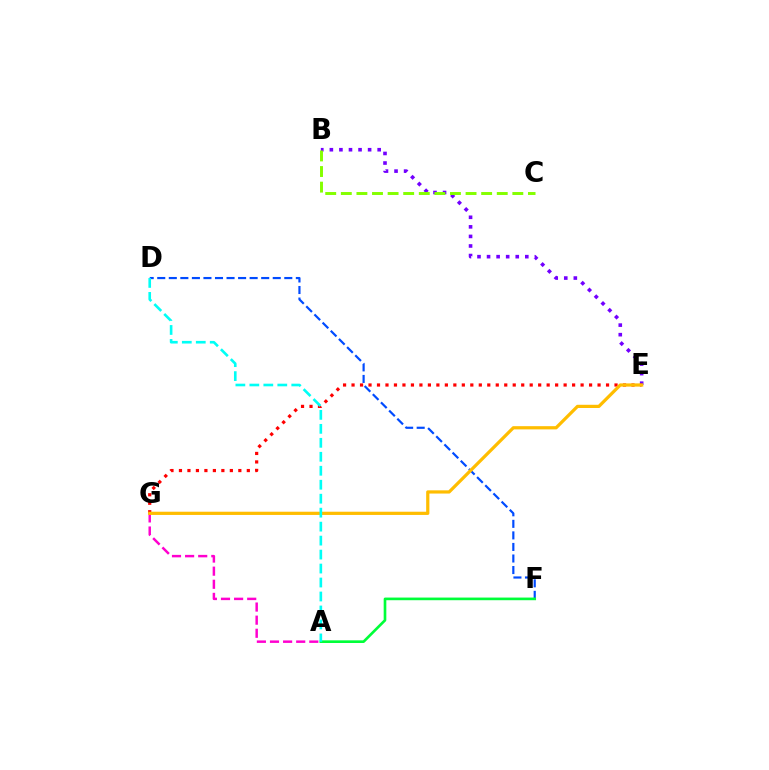{('B', 'E'): [{'color': '#7200ff', 'line_style': 'dotted', 'thickness': 2.6}], ('E', 'G'): [{'color': '#ff0000', 'line_style': 'dotted', 'thickness': 2.3}, {'color': '#ffbd00', 'line_style': 'solid', 'thickness': 2.32}], ('B', 'C'): [{'color': '#84ff00', 'line_style': 'dashed', 'thickness': 2.12}], ('A', 'G'): [{'color': '#ff00cf', 'line_style': 'dashed', 'thickness': 1.78}], ('D', 'F'): [{'color': '#004bff', 'line_style': 'dashed', 'thickness': 1.57}], ('A', 'F'): [{'color': '#00ff39', 'line_style': 'solid', 'thickness': 1.91}], ('A', 'D'): [{'color': '#00fff6', 'line_style': 'dashed', 'thickness': 1.9}]}